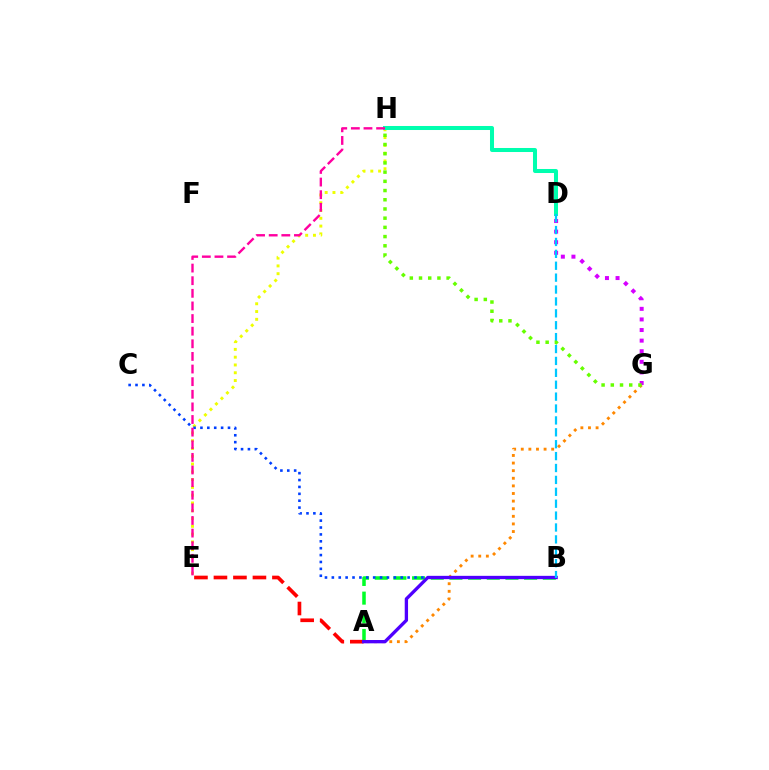{('A', 'B'): [{'color': '#00ff27', 'line_style': 'dashed', 'thickness': 2.54}, {'color': '#4f00ff', 'line_style': 'solid', 'thickness': 2.39}], ('E', 'H'): [{'color': '#eeff00', 'line_style': 'dotted', 'thickness': 2.12}, {'color': '#ff00a0', 'line_style': 'dashed', 'thickness': 1.71}], ('A', 'G'): [{'color': '#ff8800', 'line_style': 'dotted', 'thickness': 2.07}], ('A', 'E'): [{'color': '#ff0000', 'line_style': 'dashed', 'thickness': 2.65}], ('D', 'H'): [{'color': '#00ffaf', 'line_style': 'solid', 'thickness': 2.89}], ('B', 'C'): [{'color': '#003fff', 'line_style': 'dotted', 'thickness': 1.87}], ('D', 'G'): [{'color': '#d600ff', 'line_style': 'dotted', 'thickness': 2.88}], ('B', 'D'): [{'color': '#00c7ff', 'line_style': 'dashed', 'thickness': 1.62}], ('G', 'H'): [{'color': '#66ff00', 'line_style': 'dotted', 'thickness': 2.5}]}